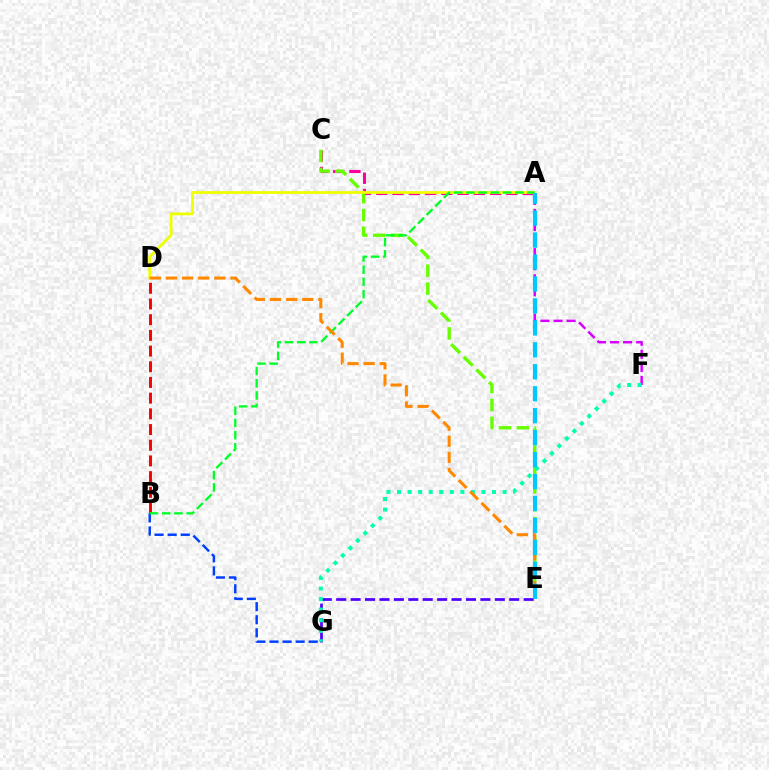{('B', 'G'): [{'color': '#003fff', 'line_style': 'dashed', 'thickness': 1.78}], ('A', 'C'): [{'color': '#ff00a0', 'line_style': 'dashed', 'thickness': 2.21}], ('C', 'E'): [{'color': '#66ff00', 'line_style': 'dashed', 'thickness': 2.43}], ('A', 'F'): [{'color': '#d600ff', 'line_style': 'dashed', 'thickness': 1.78}], ('E', 'G'): [{'color': '#4f00ff', 'line_style': 'dashed', 'thickness': 1.96}], ('A', 'D'): [{'color': '#eeff00', 'line_style': 'solid', 'thickness': 2.01}], ('B', 'D'): [{'color': '#ff0000', 'line_style': 'dashed', 'thickness': 2.13}], ('A', 'B'): [{'color': '#00ff27', 'line_style': 'dashed', 'thickness': 1.66}], ('F', 'G'): [{'color': '#00ffaf', 'line_style': 'dotted', 'thickness': 2.87}], ('D', 'E'): [{'color': '#ff8800', 'line_style': 'dashed', 'thickness': 2.19}], ('A', 'E'): [{'color': '#00c7ff', 'line_style': 'dashed', 'thickness': 2.98}]}